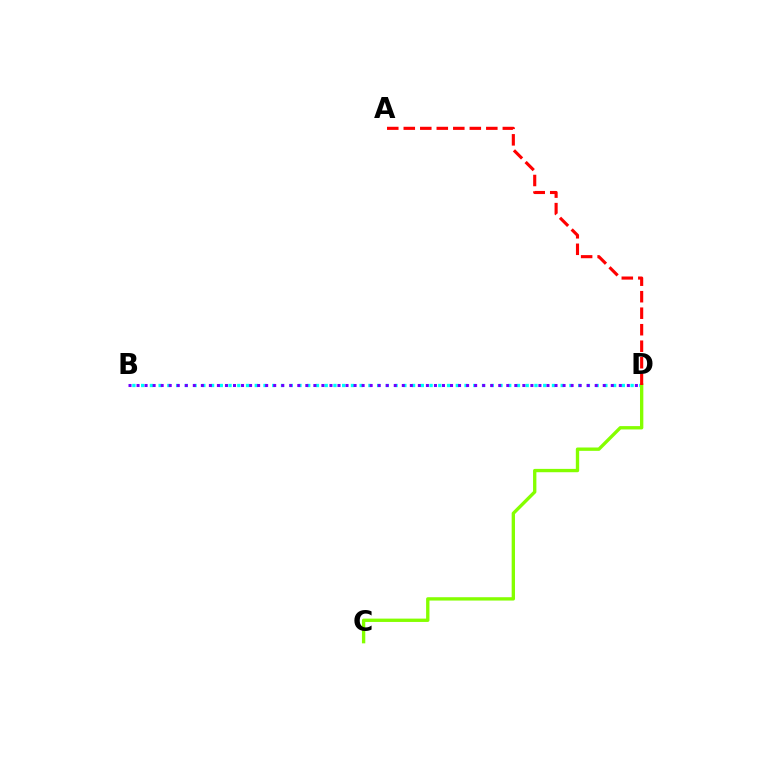{('B', 'D'): [{'color': '#00fff6', 'line_style': 'dotted', 'thickness': 2.37}, {'color': '#7200ff', 'line_style': 'dotted', 'thickness': 2.18}], ('C', 'D'): [{'color': '#84ff00', 'line_style': 'solid', 'thickness': 2.41}], ('A', 'D'): [{'color': '#ff0000', 'line_style': 'dashed', 'thickness': 2.24}]}